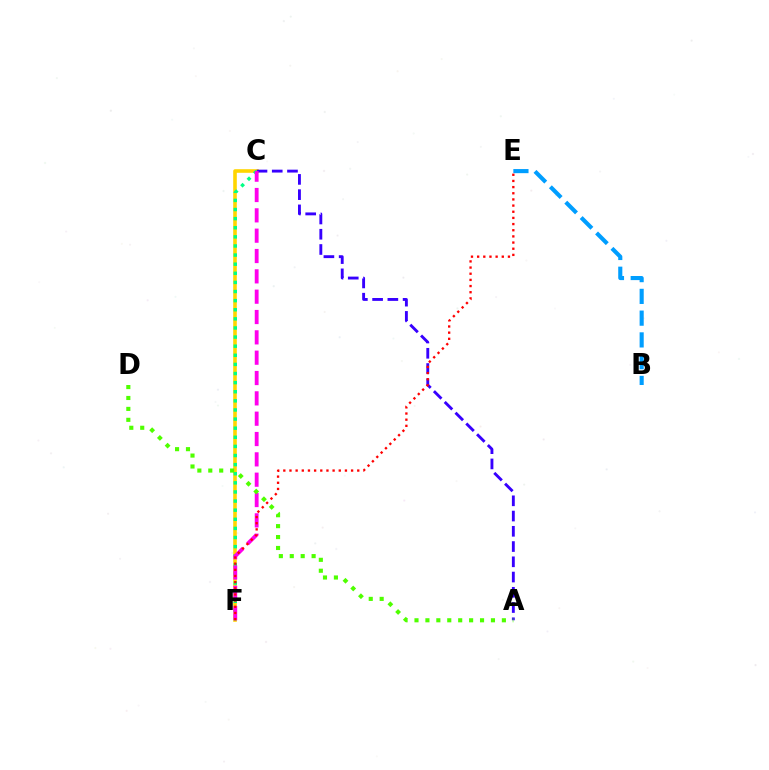{('C', 'F'): [{'color': '#ffd500', 'line_style': 'solid', 'thickness': 2.59}, {'color': '#00ff86', 'line_style': 'dotted', 'thickness': 2.48}, {'color': '#ff00ed', 'line_style': 'dashed', 'thickness': 2.76}], ('A', 'C'): [{'color': '#3700ff', 'line_style': 'dashed', 'thickness': 2.07}], ('B', 'E'): [{'color': '#009eff', 'line_style': 'dashed', 'thickness': 2.96}], ('E', 'F'): [{'color': '#ff0000', 'line_style': 'dotted', 'thickness': 1.67}], ('A', 'D'): [{'color': '#4fff00', 'line_style': 'dotted', 'thickness': 2.97}]}